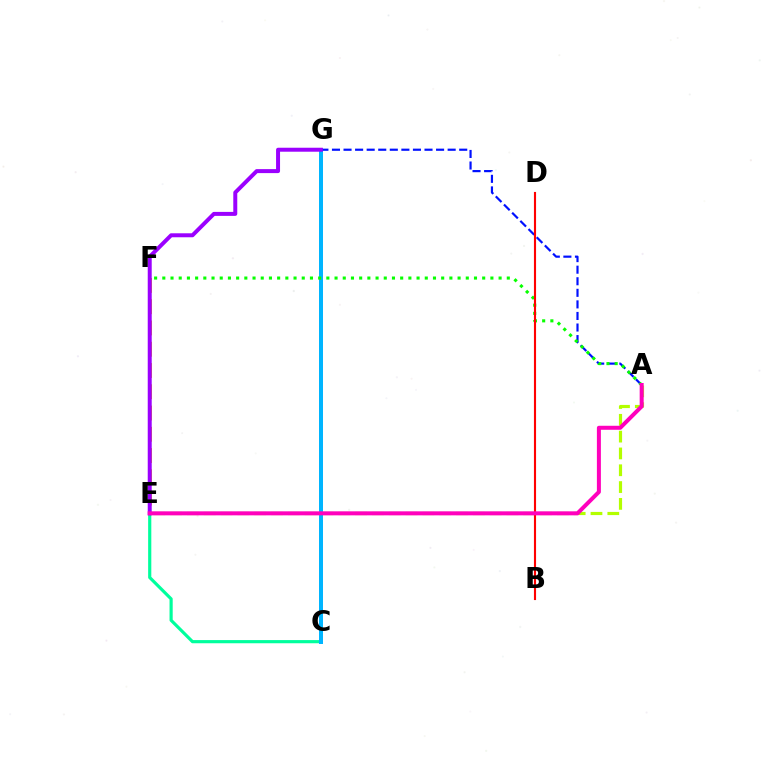{('C', 'E'): [{'color': '#00ff9d', 'line_style': 'solid', 'thickness': 2.28}], ('A', 'E'): [{'color': '#b3ff00', 'line_style': 'dashed', 'thickness': 2.28}, {'color': '#ff00bd', 'line_style': 'solid', 'thickness': 2.89}], ('E', 'F'): [{'color': '#ffa500', 'line_style': 'dashed', 'thickness': 2.89}], ('C', 'G'): [{'color': '#00b5ff', 'line_style': 'solid', 'thickness': 2.88}], ('A', 'G'): [{'color': '#0010ff', 'line_style': 'dashed', 'thickness': 1.57}], ('E', 'G'): [{'color': '#9b00ff', 'line_style': 'solid', 'thickness': 2.86}], ('A', 'F'): [{'color': '#08ff00', 'line_style': 'dotted', 'thickness': 2.23}], ('B', 'D'): [{'color': '#ff0000', 'line_style': 'solid', 'thickness': 1.53}]}